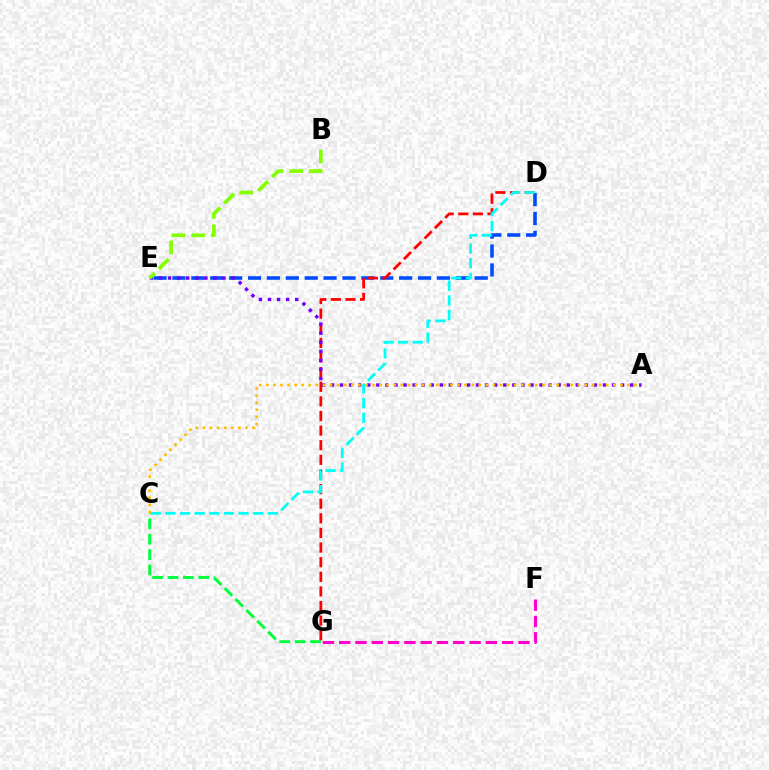{('D', 'E'): [{'color': '#004bff', 'line_style': 'dashed', 'thickness': 2.57}], ('C', 'G'): [{'color': '#00ff39', 'line_style': 'dashed', 'thickness': 2.09}], ('D', 'G'): [{'color': '#ff0000', 'line_style': 'dashed', 'thickness': 1.99}], ('A', 'E'): [{'color': '#7200ff', 'line_style': 'dotted', 'thickness': 2.46}], ('C', 'D'): [{'color': '#00fff6', 'line_style': 'dashed', 'thickness': 1.99}], ('B', 'E'): [{'color': '#84ff00', 'line_style': 'dashed', 'thickness': 2.66}], ('F', 'G'): [{'color': '#ff00cf', 'line_style': 'dashed', 'thickness': 2.21}], ('A', 'C'): [{'color': '#ffbd00', 'line_style': 'dotted', 'thickness': 1.92}]}